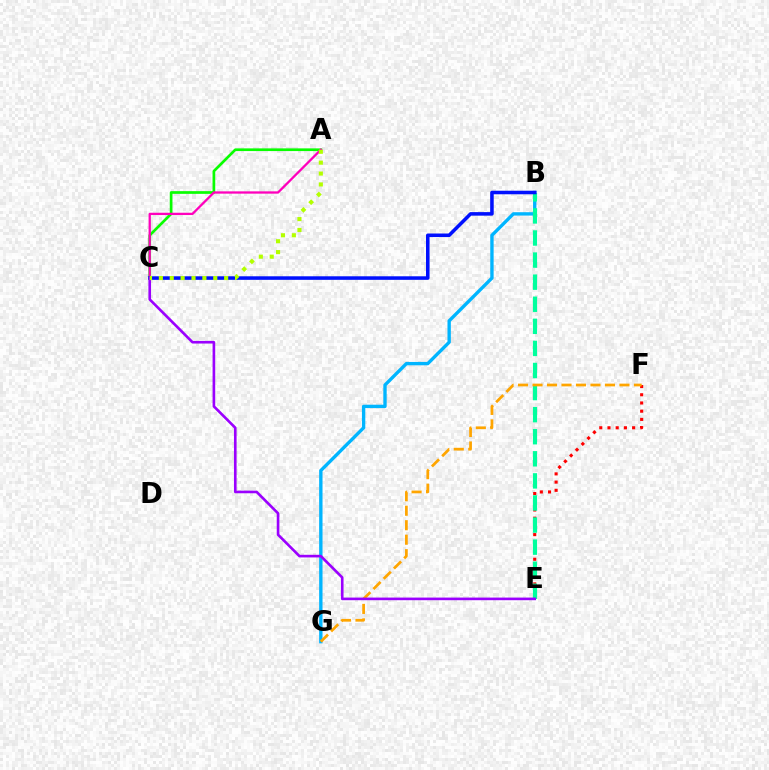{('A', 'C'): [{'color': '#08ff00', 'line_style': 'solid', 'thickness': 1.94}, {'color': '#ff00bd', 'line_style': 'solid', 'thickness': 1.65}, {'color': '#b3ff00', 'line_style': 'dotted', 'thickness': 2.96}], ('B', 'G'): [{'color': '#00b5ff', 'line_style': 'solid', 'thickness': 2.42}], ('E', 'F'): [{'color': '#ff0000', 'line_style': 'dotted', 'thickness': 2.23}], ('B', 'E'): [{'color': '#00ff9d', 'line_style': 'dashed', 'thickness': 3.0}], ('F', 'G'): [{'color': '#ffa500', 'line_style': 'dashed', 'thickness': 1.97}], ('B', 'C'): [{'color': '#0010ff', 'line_style': 'solid', 'thickness': 2.55}], ('C', 'E'): [{'color': '#9b00ff', 'line_style': 'solid', 'thickness': 1.89}]}